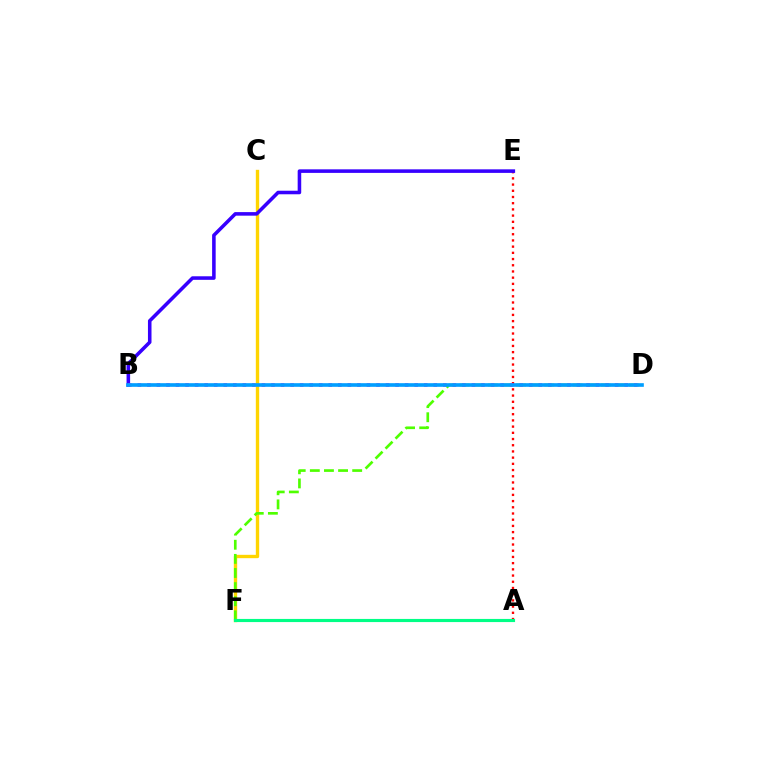{('C', 'F'): [{'color': '#ffd500', 'line_style': 'solid', 'thickness': 2.42}], ('D', 'F'): [{'color': '#4fff00', 'line_style': 'dashed', 'thickness': 1.92}], ('A', 'E'): [{'color': '#ff0000', 'line_style': 'dotted', 'thickness': 1.69}], ('B', 'E'): [{'color': '#3700ff', 'line_style': 'solid', 'thickness': 2.56}], ('A', 'F'): [{'color': '#00ff86', 'line_style': 'solid', 'thickness': 2.26}], ('B', 'D'): [{'color': '#ff00ed', 'line_style': 'dotted', 'thickness': 2.59}, {'color': '#009eff', 'line_style': 'solid', 'thickness': 2.62}]}